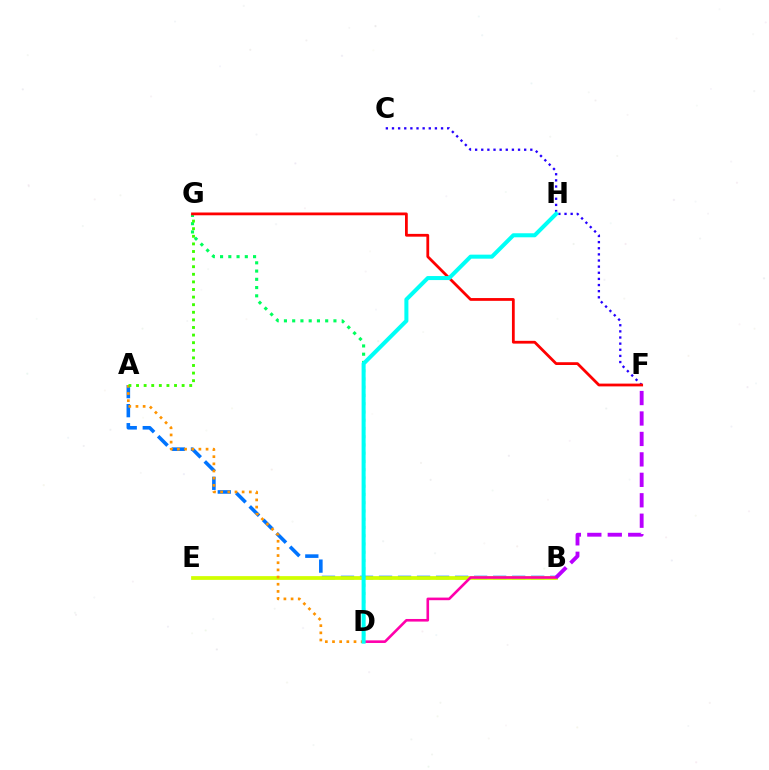{('C', 'F'): [{'color': '#2500ff', 'line_style': 'dotted', 'thickness': 1.67}], ('A', 'B'): [{'color': '#0074ff', 'line_style': 'dashed', 'thickness': 2.58}], ('B', 'E'): [{'color': '#d1ff00', 'line_style': 'solid', 'thickness': 2.7}], ('A', 'D'): [{'color': '#ff9400', 'line_style': 'dotted', 'thickness': 1.95}], ('B', 'D'): [{'color': '#ff00ac', 'line_style': 'solid', 'thickness': 1.88}], ('D', 'G'): [{'color': '#00ff5c', 'line_style': 'dotted', 'thickness': 2.24}], ('B', 'F'): [{'color': '#b900ff', 'line_style': 'dashed', 'thickness': 2.78}], ('A', 'G'): [{'color': '#3dff00', 'line_style': 'dotted', 'thickness': 2.06}], ('F', 'G'): [{'color': '#ff0000', 'line_style': 'solid', 'thickness': 2.0}], ('D', 'H'): [{'color': '#00fff6', 'line_style': 'solid', 'thickness': 2.9}]}